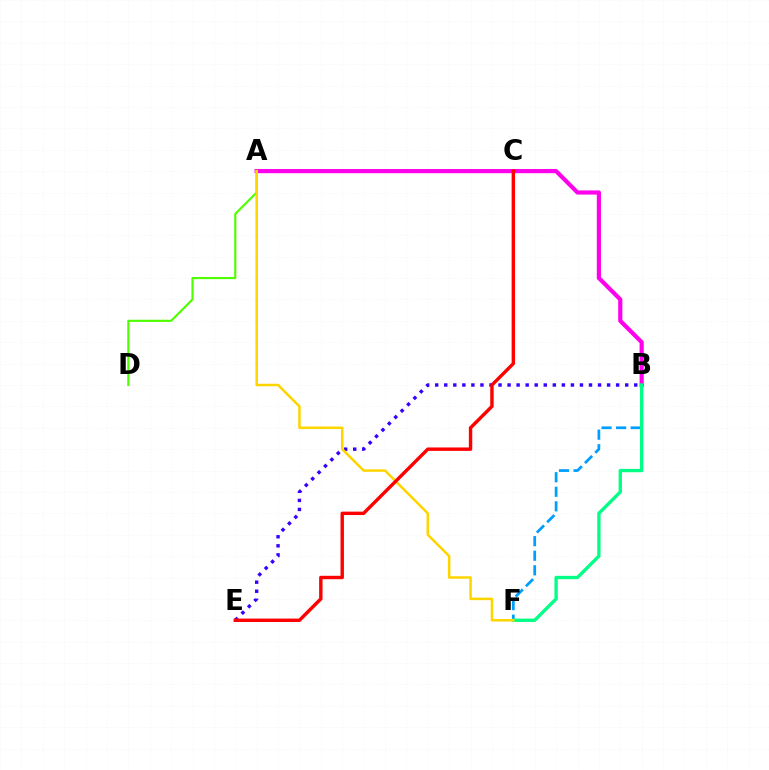{('A', 'B'): [{'color': '#ff00ed', 'line_style': 'solid', 'thickness': 3.0}], ('B', 'F'): [{'color': '#009eff', 'line_style': 'dashed', 'thickness': 1.98}, {'color': '#00ff86', 'line_style': 'solid', 'thickness': 2.39}], ('B', 'E'): [{'color': '#3700ff', 'line_style': 'dotted', 'thickness': 2.46}], ('A', 'D'): [{'color': '#4fff00', 'line_style': 'solid', 'thickness': 1.55}], ('A', 'F'): [{'color': '#ffd500', 'line_style': 'solid', 'thickness': 1.81}], ('C', 'E'): [{'color': '#ff0000', 'line_style': 'solid', 'thickness': 2.46}]}